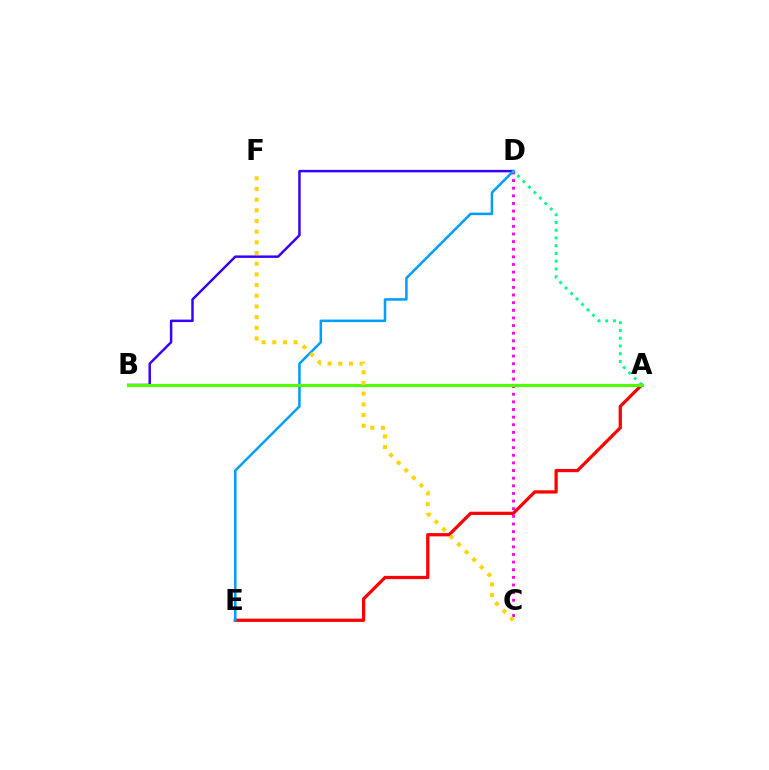{('C', 'D'): [{'color': '#ff00ed', 'line_style': 'dotted', 'thickness': 2.07}], ('A', 'E'): [{'color': '#ff0000', 'line_style': 'solid', 'thickness': 2.33}], ('B', 'D'): [{'color': '#3700ff', 'line_style': 'solid', 'thickness': 1.78}], ('D', 'E'): [{'color': '#009eff', 'line_style': 'solid', 'thickness': 1.82}], ('A', 'D'): [{'color': '#00ff86', 'line_style': 'dotted', 'thickness': 2.1}], ('A', 'B'): [{'color': '#4fff00', 'line_style': 'solid', 'thickness': 2.24}], ('C', 'F'): [{'color': '#ffd500', 'line_style': 'dotted', 'thickness': 2.9}]}